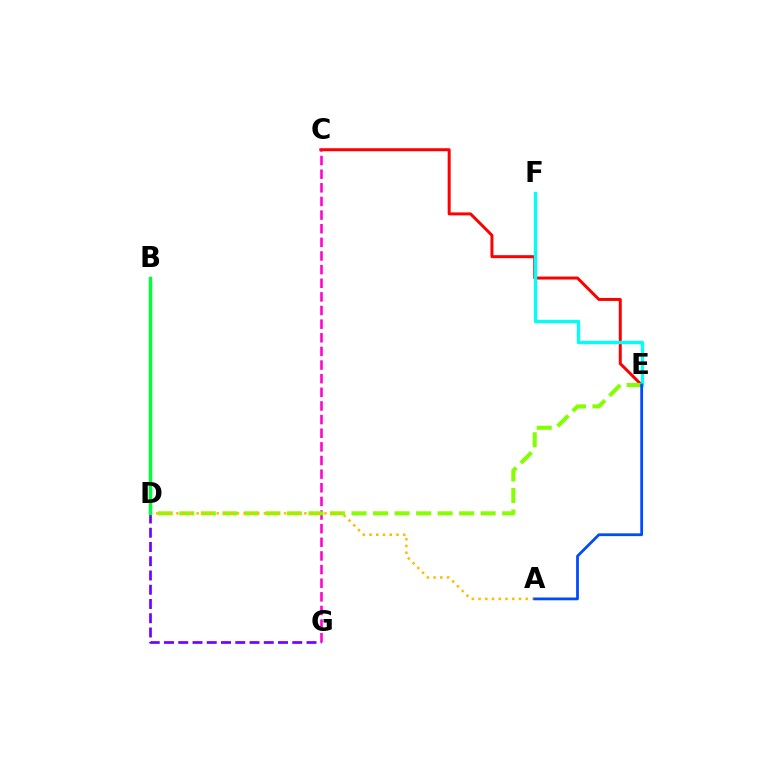{('C', 'E'): [{'color': '#ff0000', 'line_style': 'solid', 'thickness': 2.15}], ('C', 'G'): [{'color': '#ff00cf', 'line_style': 'dashed', 'thickness': 1.85}], ('D', 'E'): [{'color': '#84ff00', 'line_style': 'dashed', 'thickness': 2.92}], ('D', 'G'): [{'color': '#7200ff', 'line_style': 'dashed', 'thickness': 1.94}], ('A', 'D'): [{'color': '#ffbd00', 'line_style': 'dotted', 'thickness': 1.83}], ('B', 'D'): [{'color': '#00ff39', 'line_style': 'solid', 'thickness': 2.51}], ('E', 'F'): [{'color': '#00fff6', 'line_style': 'solid', 'thickness': 2.37}], ('A', 'E'): [{'color': '#004bff', 'line_style': 'solid', 'thickness': 2.0}]}